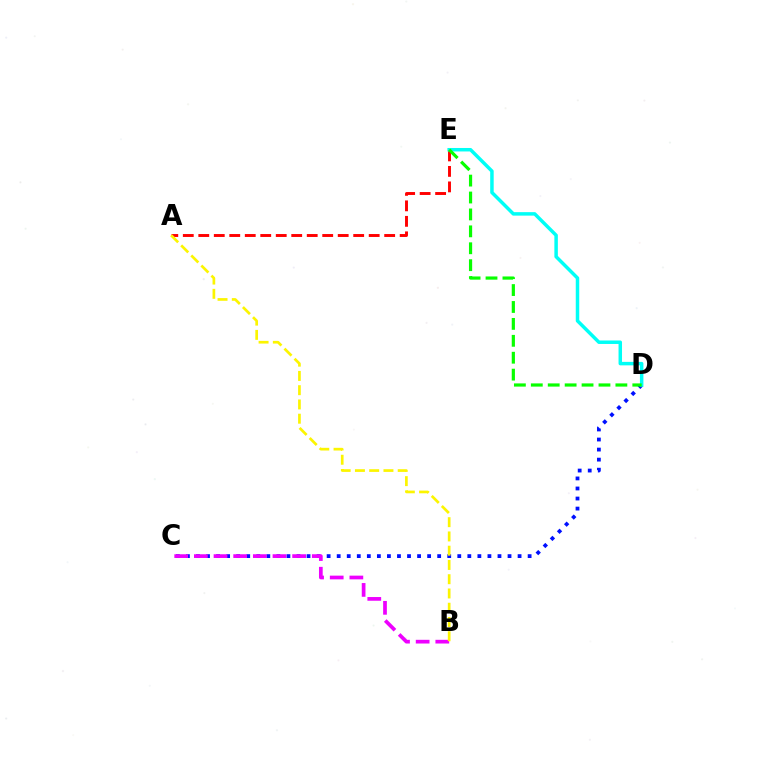{('C', 'D'): [{'color': '#0010ff', 'line_style': 'dotted', 'thickness': 2.73}], ('A', 'E'): [{'color': '#ff0000', 'line_style': 'dashed', 'thickness': 2.1}], ('B', 'C'): [{'color': '#ee00ff', 'line_style': 'dashed', 'thickness': 2.67}], ('D', 'E'): [{'color': '#00fff6', 'line_style': 'solid', 'thickness': 2.51}, {'color': '#08ff00', 'line_style': 'dashed', 'thickness': 2.3}], ('A', 'B'): [{'color': '#fcf500', 'line_style': 'dashed', 'thickness': 1.94}]}